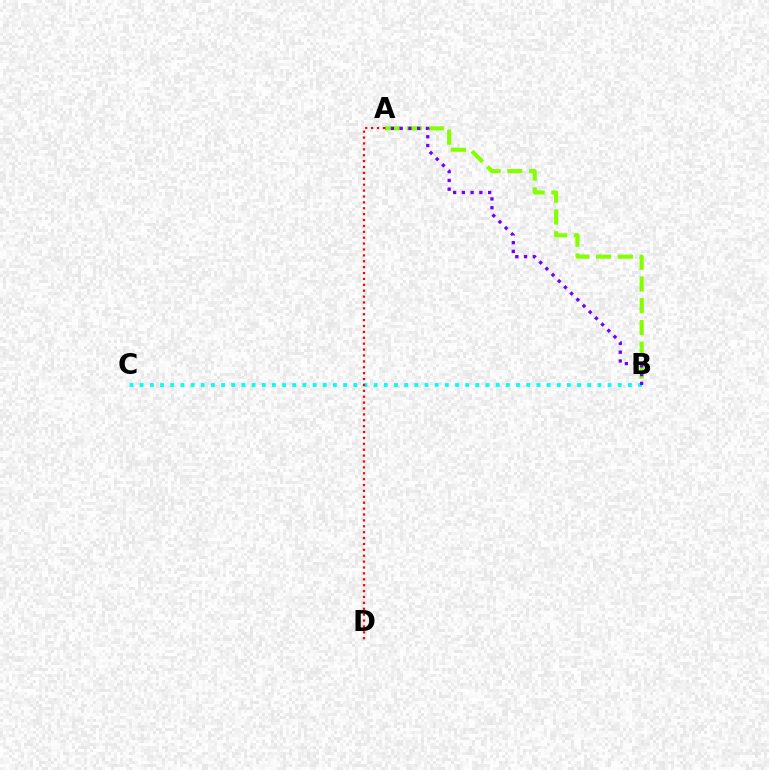{('A', 'B'): [{'color': '#84ff00', 'line_style': 'dashed', 'thickness': 2.96}, {'color': '#7200ff', 'line_style': 'dotted', 'thickness': 2.38}], ('B', 'C'): [{'color': '#00fff6', 'line_style': 'dotted', 'thickness': 2.76}], ('A', 'D'): [{'color': '#ff0000', 'line_style': 'dotted', 'thickness': 1.6}]}